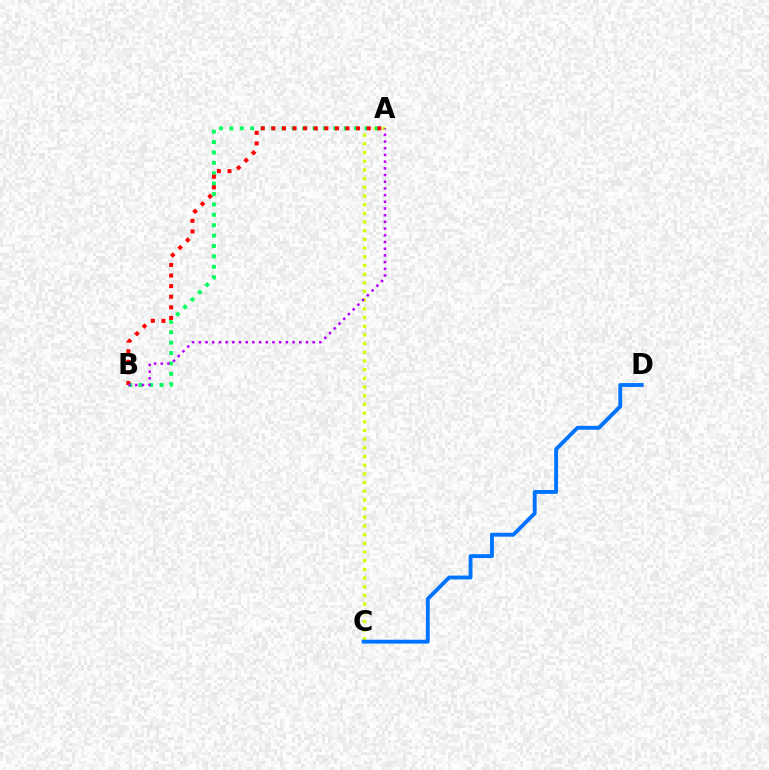{('A', 'C'): [{'color': '#d1ff00', 'line_style': 'dotted', 'thickness': 2.36}], ('A', 'B'): [{'color': '#00ff5c', 'line_style': 'dotted', 'thickness': 2.82}, {'color': '#ff0000', 'line_style': 'dotted', 'thickness': 2.88}, {'color': '#b900ff', 'line_style': 'dotted', 'thickness': 1.82}], ('C', 'D'): [{'color': '#0074ff', 'line_style': 'solid', 'thickness': 2.79}]}